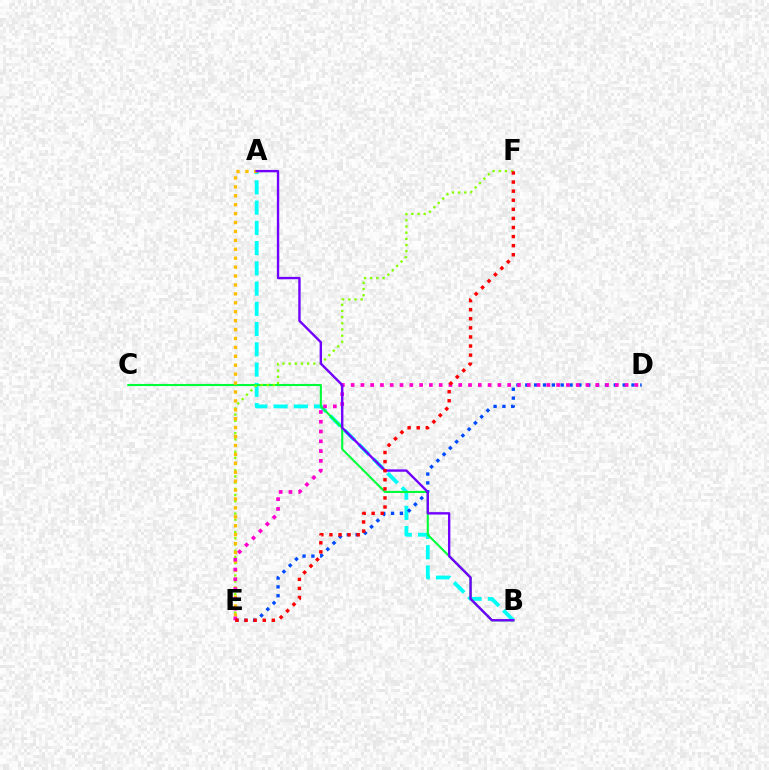{('A', 'B'): [{'color': '#00fff6', 'line_style': 'dashed', 'thickness': 2.75}, {'color': '#7200ff', 'line_style': 'solid', 'thickness': 1.71}], ('B', 'C'): [{'color': '#00ff39', 'line_style': 'solid', 'thickness': 1.5}], ('D', 'E'): [{'color': '#004bff', 'line_style': 'dotted', 'thickness': 2.4}, {'color': '#ff00cf', 'line_style': 'dotted', 'thickness': 2.66}], ('E', 'F'): [{'color': '#84ff00', 'line_style': 'dotted', 'thickness': 1.68}, {'color': '#ff0000', 'line_style': 'dotted', 'thickness': 2.47}], ('A', 'E'): [{'color': '#ffbd00', 'line_style': 'dotted', 'thickness': 2.42}]}